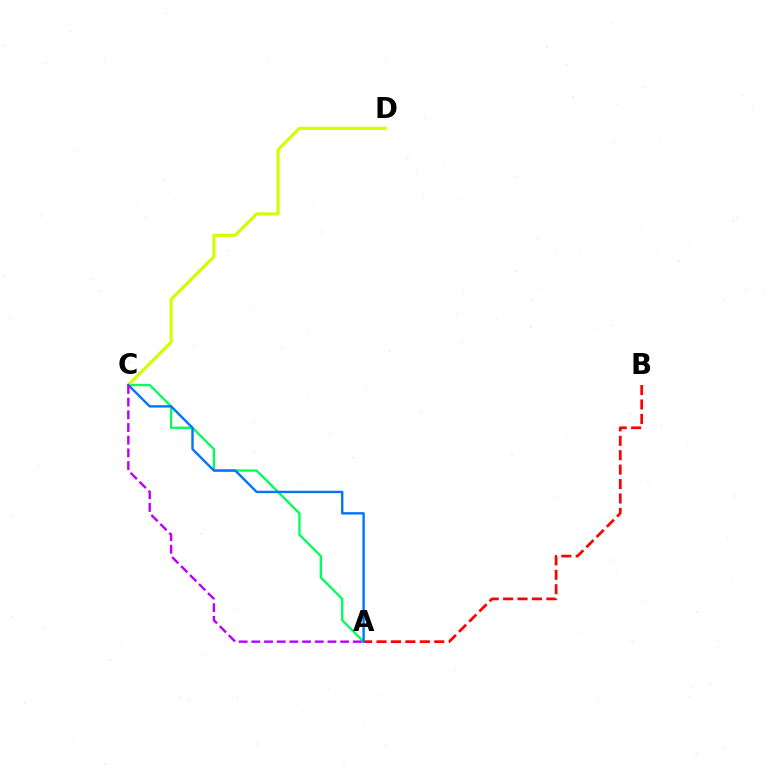{('A', 'B'): [{'color': '#ff0000', 'line_style': 'dashed', 'thickness': 1.96}], ('A', 'C'): [{'color': '#00ff5c', 'line_style': 'solid', 'thickness': 1.68}, {'color': '#0074ff', 'line_style': 'solid', 'thickness': 1.72}, {'color': '#b900ff', 'line_style': 'dashed', 'thickness': 1.72}], ('C', 'D'): [{'color': '#d1ff00', 'line_style': 'solid', 'thickness': 2.25}]}